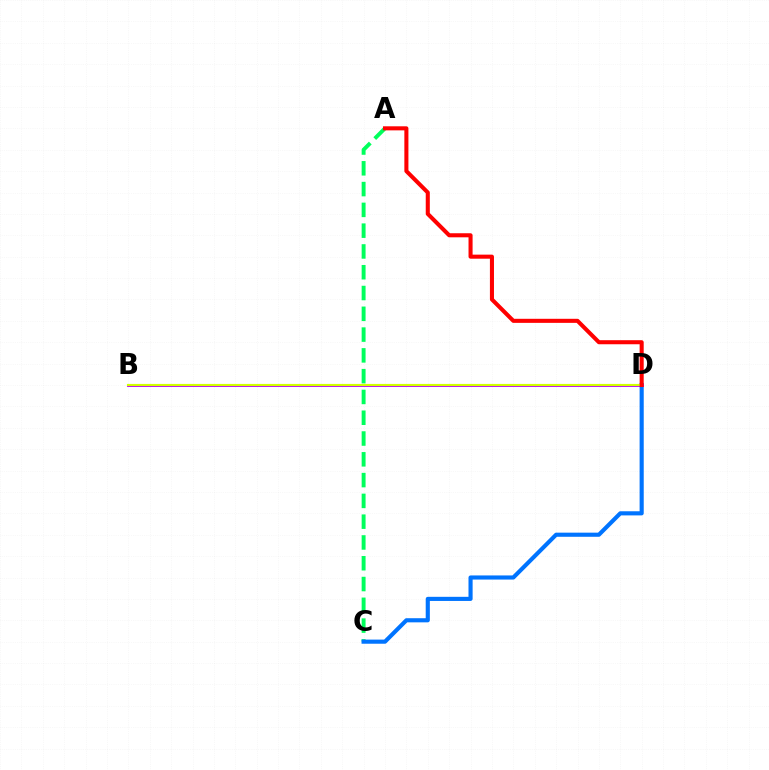{('A', 'C'): [{'color': '#00ff5c', 'line_style': 'dashed', 'thickness': 2.82}], ('C', 'D'): [{'color': '#0074ff', 'line_style': 'solid', 'thickness': 2.97}], ('B', 'D'): [{'color': '#b900ff', 'line_style': 'solid', 'thickness': 2.08}, {'color': '#d1ff00', 'line_style': 'solid', 'thickness': 1.56}], ('A', 'D'): [{'color': '#ff0000', 'line_style': 'solid', 'thickness': 2.93}]}